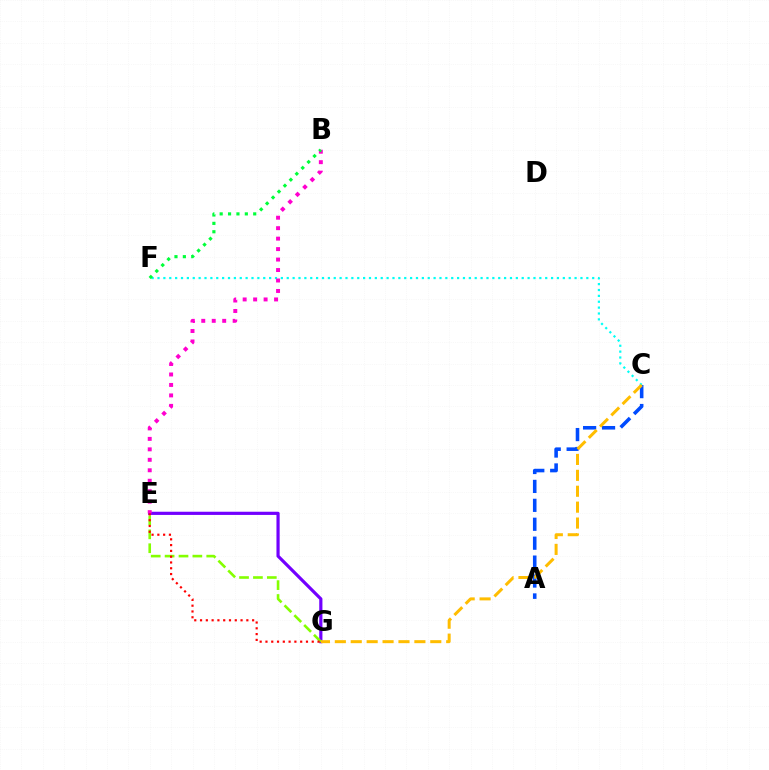{('E', 'G'): [{'color': '#7200ff', 'line_style': 'solid', 'thickness': 2.29}, {'color': '#84ff00', 'line_style': 'dashed', 'thickness': 1.89}, {'color': '#ff0000', 'line_style': 'dotted', 'thickness': 1.57}], ('C', 'F'): [{'color': '#00fff6', 'line_style': 'dotted', 'thickness': 1.6}], ('A', 'C'): [{'color': '#004bff', 'line_style': 'dashed', 'thickness': 2.57}], ('B', 'E'): [{'color': '#ff00cf', 'line_style': 'dotted', 'thickness': 2.84}], ('C', 'G'): [{'color': '#ffbd00', 'line_style': 'dashed', 'thickness': 2.16}], ('B', 'F'): [{'color': '#00ff39', 'line_style': 'dotted', 'thickness': 2.28}]}